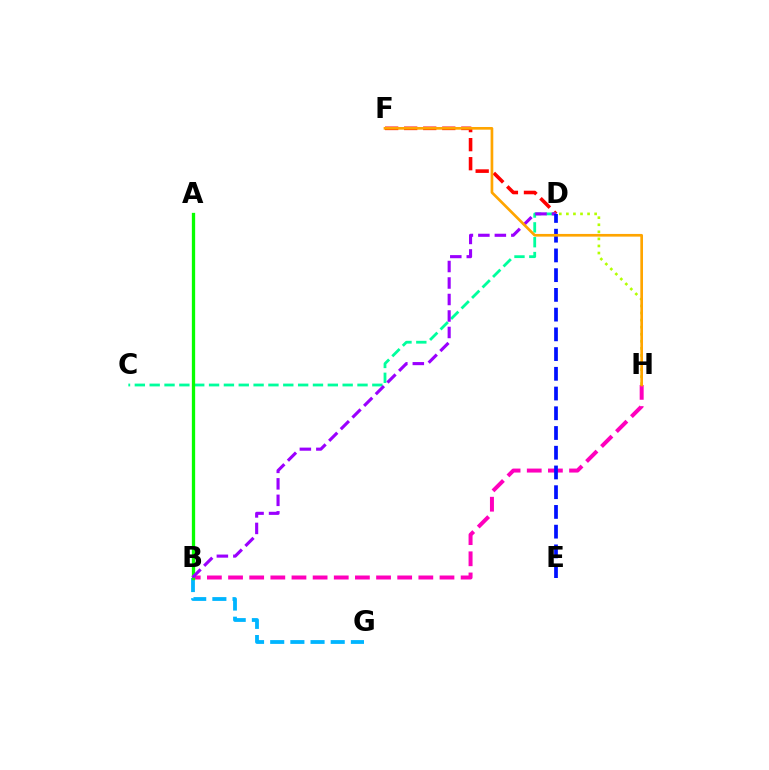{('B', 'H'): [{'color': '#ff00bd', 'line_style': 'dashed', 'thickness': 2.87}], ('D', 'F'): [{'color': '#ff0000', 'line_style': 'dashed', 'thickness': 2.59}], ('B', 'G'): [{'color': '#00b5ff', 'line_style': 'dashed', 'thickness': 2.74}], ('C', 'D'): [{'color': '#00ff9d', 'line_style': 'dashed', 'thickness': 2.02}], ('D', 'H'): [{'color': '#b3ff00', 'line_style': 'dotted', 'thickness': 1.92}], ('A', 'B'): [{'color': '#08ff00', 'line_style': 'solid', 'thickness': 2.37}], ('B', 'D'): [{'color': '#9b00ff', 'line_style': 'dashed', 'thickness': 2.24}], ('D', 'E'): [{'color': '#0010ff', 'line_style': 'dashed', 'thickness': 2.68}], ('F', 'H'): [{'color': '#ffa500', 'line_style': 'solid', 'thickness': 1.93}]}